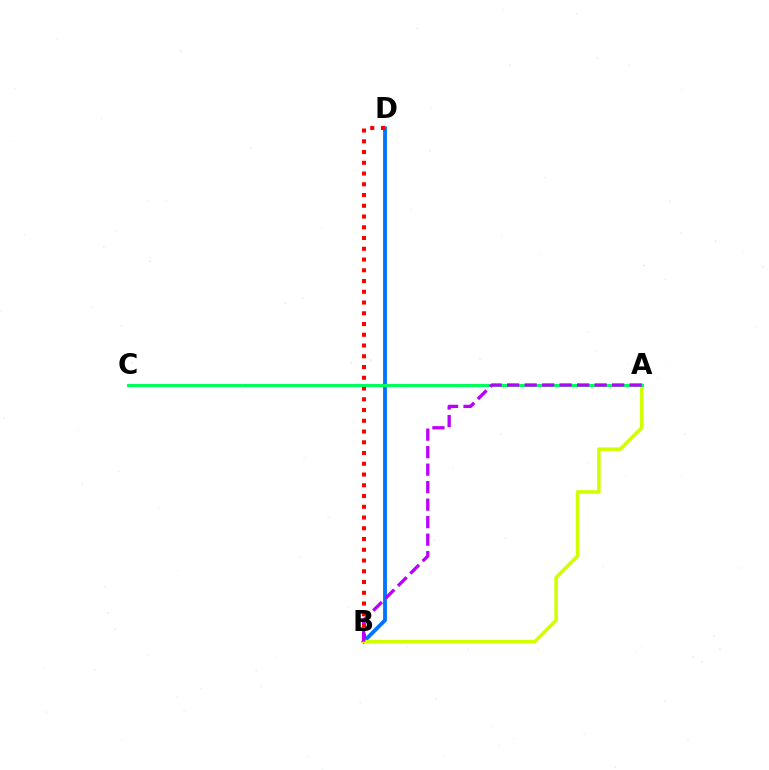{('B', 'D'): [{'color': '#0074ff', 'line_style': 'solid', 'thickness': 2.76}, {'color': '#ff0000', 'line_style': 'dotted', 'thickness': 2.92}], ('A', 'B'): [{'color': '#d1ff00', 'line_style': 'solid', 'thickness': 2.55}, {'color': '#b900ff', 'line_style': 'dashed', 'thickness': 2.38}], ('A', 'C'): [{'color': '#00ff5c', 'line_style': 'solid', 'thickness': 2.22}]}